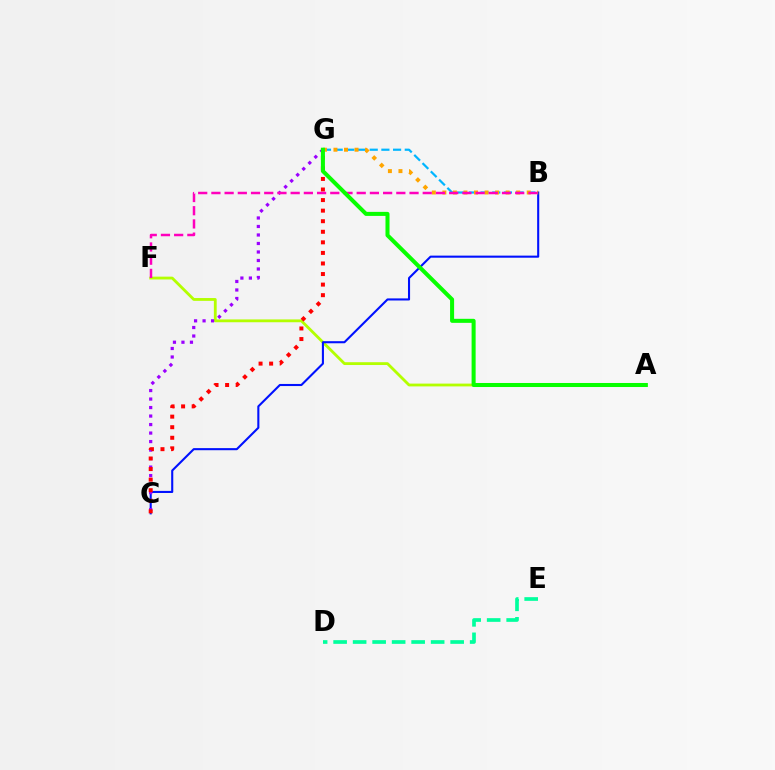{('D', 'E'): [{'color': '#00ff9d', 'line_style': 'dashed', 'thickness': 2.65}], ('A', 'F'): [{'color': '#b3ff00', 'line_style': 'solid', 'thickness': 2.03}], ('B', 'G'): [{'color': '#00b5ff', 'line_style': 'dashed', 'thickness': 1.59}, {'color': '#ffa500', 'line_style': 'dotted', 'thickness': 2.87}], ('B', 'C'): [{'color': '#0010ff', 'line_style': 'solid', 'thickness': 1.51}], ('C', 'G'): [{'color': '#9b00ff', 'line_style': 'dotted', 'thickness': 2.31}, {'color': '#ff0000', 'line_style': 'dotted', 'thickness': 2.87}], ('B', 'F'): [{'color': '#ff00bd', 'line_style': 'dashed', 'thickness': 1.79}], ('A', 'G'): [{'color': '#08ff00', 'line_style': 'solid', 'thickness': 2.9}]}